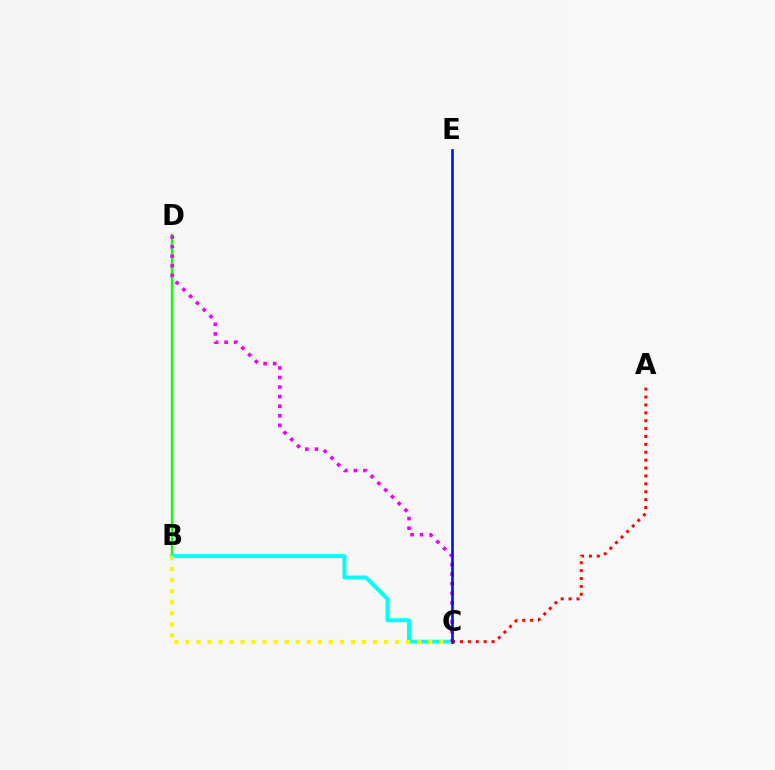{('B', 'D'): [{'color': '#08ff00', 'line_style': 'solid', 'thickness': 1.67}], ('B', 'C'): [{'color': '#00fff6', 'line_style': 'solid', 'thickness': 2.83}, {'color': '#fcf500', 'line_style': 'dotted', 'thickness': 3.0}], ('C', 'D'): [{'color': '#ee00ff', 'line_style': 'dotted', 'thickness': 2.6}], ('A', 'C'): [{'color': '#ff0000', 'line_style': 'dotted', 'thickness': 2.14}], ('C', 'E'): [{'color': '#0010ff', 'line_style': 'solid', 'thickness': 1.91}]}